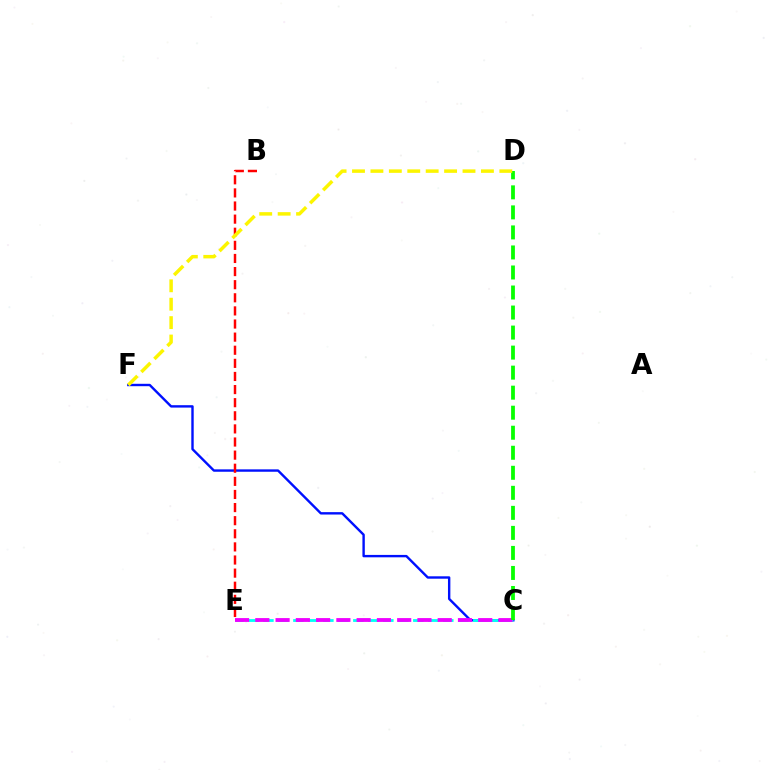{('C', 'F'): [{'color': '#0010ff', 'line_style': 'solid', 'thickness': 1.73}], ('C', 'E'): [{'color': '#00fff6', 'line_style': 'dashed', 'thickness': 2.04}, {'color': '#ee00ff', 'line_style': 'dashed', 'thickness': 2.75}], ('B', 'E'): [{'color': '#ff0000', 'line_style': 'dashed', 'thickness': 1.78}], ('C', 'D'): [{'color': '#08ff00', 'line_style': 'dashed', 'thickness': 2.72}], ('D', 'F'): [{'color': '#fcf500', 'line_style': 'dashed', 'thickness': 2.5}]}